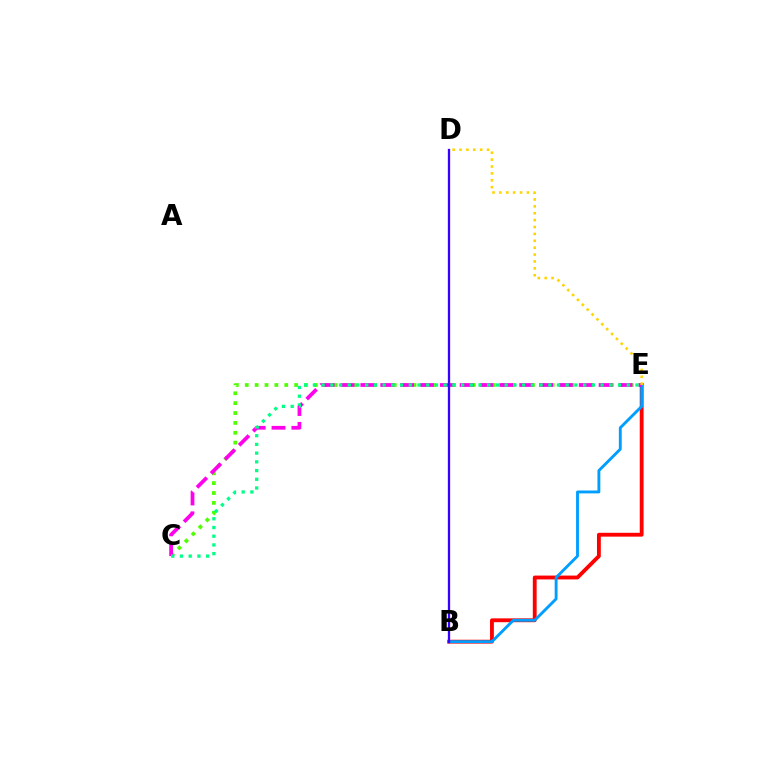{('C', 'E'): [{'color': '#4fff00', 'line_style': 'dotted', 'thickness': 2.68}, {'color': '#ff00ed', 'line_style': 'dashed', 'thickness': 2.7}, {'color': '#00ff86', 'line_style': 'dotted', 'thickness': 2.37}], ('B', 'E'): [{'color': '#ff0000', 'line_style': 'solid', 'thickness': 2.77}, {'color': '#009eff', 'line_style': 'solid', 'thickness': 2.07}], ('D', 'E'): [{'color': '#ffd500', 'line_style': 'dotted', 'thickness': 1.87}], ('B', 'D'): [{'color': '#3700ff', 'line_style': 'solid', 'thickness': 1.65}]}